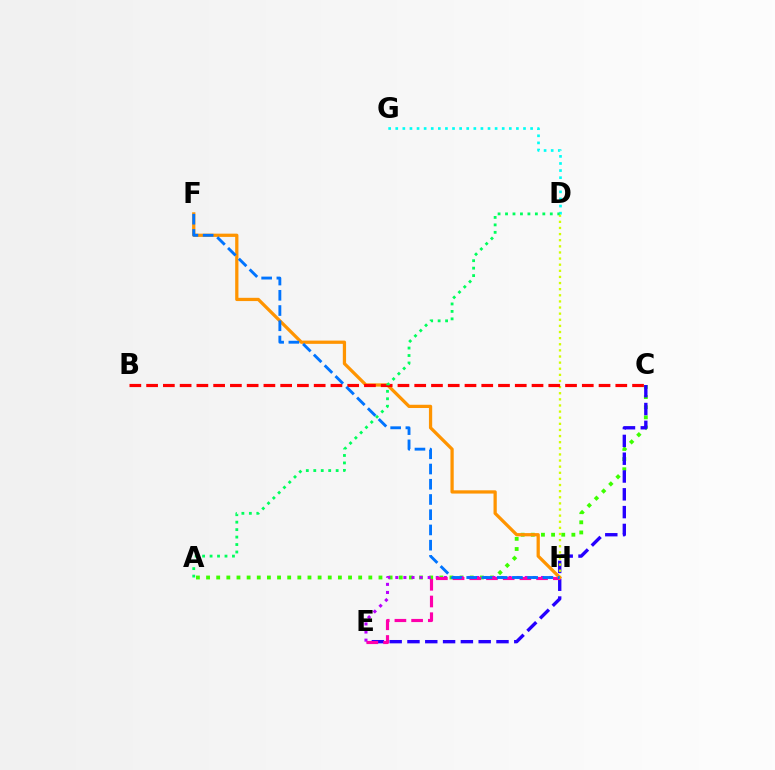{('A', 'C'): [{'color': '#3dff00', 'line_style': 'dotted', 'thickness': 2.76}], ('C', 'E'): [{'color': '#2500ff', 'line_style': 'dashed', 'thickness': 2.42}], ('D', 'H'): [{'color': '#d1ff00', 'line_style': 'dotted', 'thickness': 1.66}], ('E', 'H'): [{'color': '#b900ff', 'line_style': 'dotted', 'thickness': 2.2}, {'color': '#ff00ac', 'line_style': 'dashed', 'thickness': 2.27}], ('F', 'H'): [{'color': '#ff9400', 'line_style': 'solid', 'thickness': 2.34}, {'color': '#0074ff', 'line_style': 'dashed', 'thickness': 2.07}], ('B', 'C'): [{'color': '#ff0000', 'line_style': 'dashed', 'thickness': 2.28}], ('D', 'G'): [{'color': '#00fff6', 'line_style': 'dotted', 'thickness': 1.93}], ('A', 'D'): [{'color': '#00ff5c', 'line_style': 'dotted', 'thickness': 2.03}]}